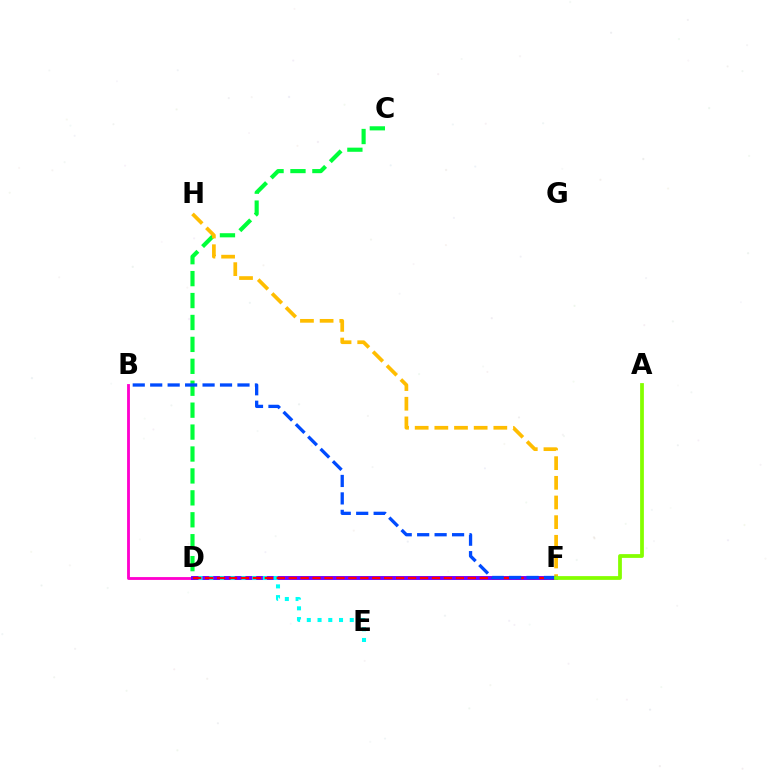{('B', 'D'): [{'color': '#ff00cf', 'line_style': 'solid', 'thickness': 2.04}], ('C', 'D'): [{'color': '#00ff39', 'line_style': 'dashed', 'thickness': 2.98}], ('D', 'F'): [{'color': '#7200ff', 'line_style': 'solid', 'thickness': 2.82}, {'color': '#ff0000', 'line_style': 'dashed', 'thickness': 1.62}], ('D', 'E'): [{'color': '#00fff6', 'line_style': 'dotted', 'thickness': 2.92}], ('F', 'H'): [{'color': '#ffbd00', 'line_style': 'dashed', 'thickness': 2.67}], ('B', 'F'): [{'color': '#004bff', 'line_style': 'dashed', 'thickness': 2.37}], ('A', 'F'): [{'color': '#84ff00', 'line_style': 'solid', 'thickness': 2.71}]}